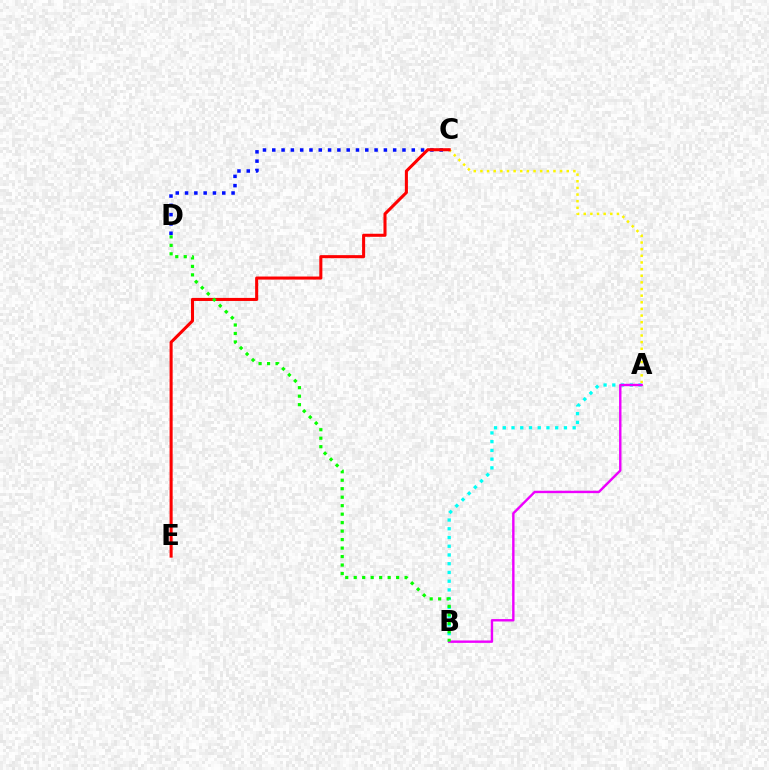{('C', 'D'): [{'color': '#0010ff', 'line_style': 'dotted', 'thickness': 2.53}], ('A', 'C'): [{'color': '#fcf500', 'line_style': 'dotted', 'thickness': 1.8}], ('A', 'B'): [{'color': '#00fff6', 'line_style': 'dotted', 'thickness': 2.37}, {'color': '#ee00ff', 'line_style': 'solid', 'thickness': 1.73}], ('C', 'E'): [{'color': '#ff0000', 'line_style': 'solid', 'thickness': 2.2}], ('B', 'D'): [{'color': '#08ff00', 'line_style': 'dotted', 'thickness': 2.3}]}